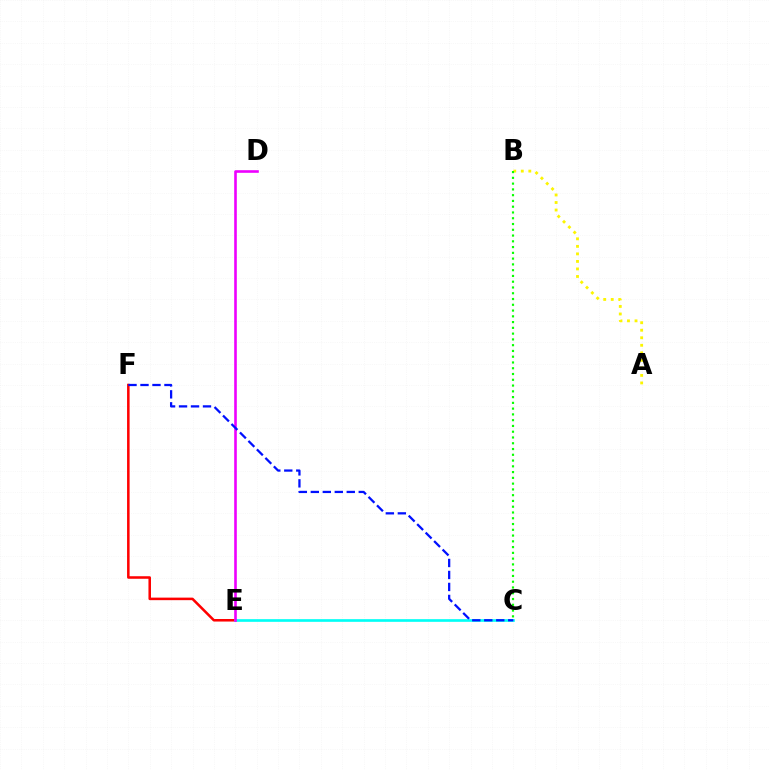{('E', 'F'): [{'color': '#ff0000', 'line_style': 'solid', 'thickness': 1.83}], ('C', 'E'): [{'color': '#00fff6', 'line_style': 'solid', 'thickness': 1.91}], ('D', 'E'): [{'color': '#ee00ff', 'line_style': 'solid', 'thickness': 1.89}], ('A', 'B'): [{'color': '#fcf500', 'line_style': 'dotted', 'thickness': 2.05}], ('B', 'C'): [{'color': '#08ff00', 'line_style': 'dotted', 'thickness': 1.57}], ('C', 'F'): [{'color': '#0010ff', 'line_style': 'dashed', 'thickness': 1.63}]}